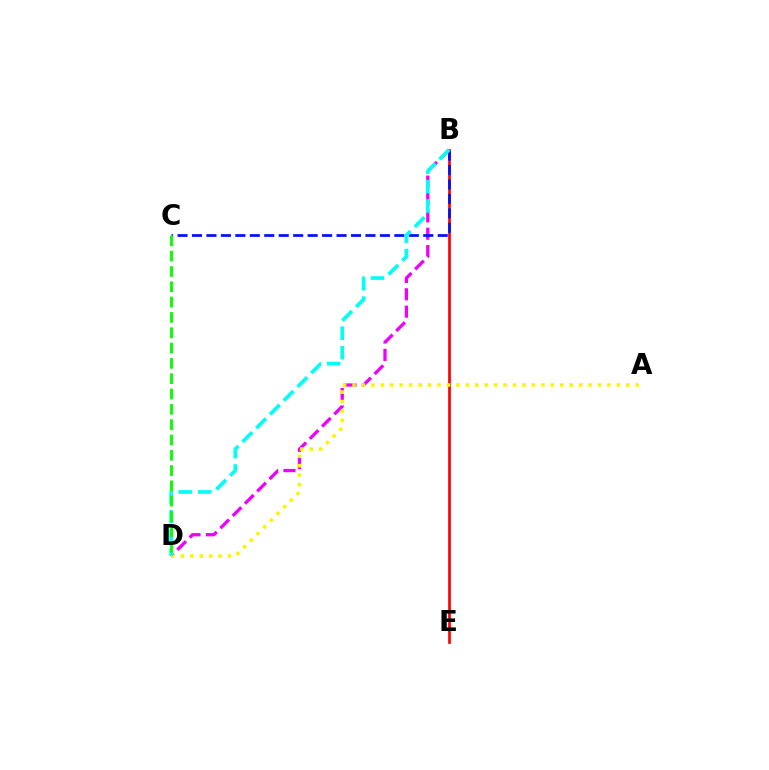{('B', 'D'): [{'color': '#ee00ff', 'line_style': 'dashed', 'thickness': 2.36}, {'color': '#00fff6', 'line_style': 'dashed', 'thickness': 2.64}], ('B', 'E'): [{'color': '#ff0000', 'line_style': 'solid', 'thickness': 1.93}], ('B', 'C'): [{'color': '#0010ff', 'line_style': 'dashed', 'thickness': 1.96}], ('A', 'D'): [{'color': '#fcf500', 'line_style': 'dotted', 'thickness': 2.57}], ('C', 'D'): [{'color': '#08ff00', 'line_style': 'dashed', 'thickness': 2.08}]}